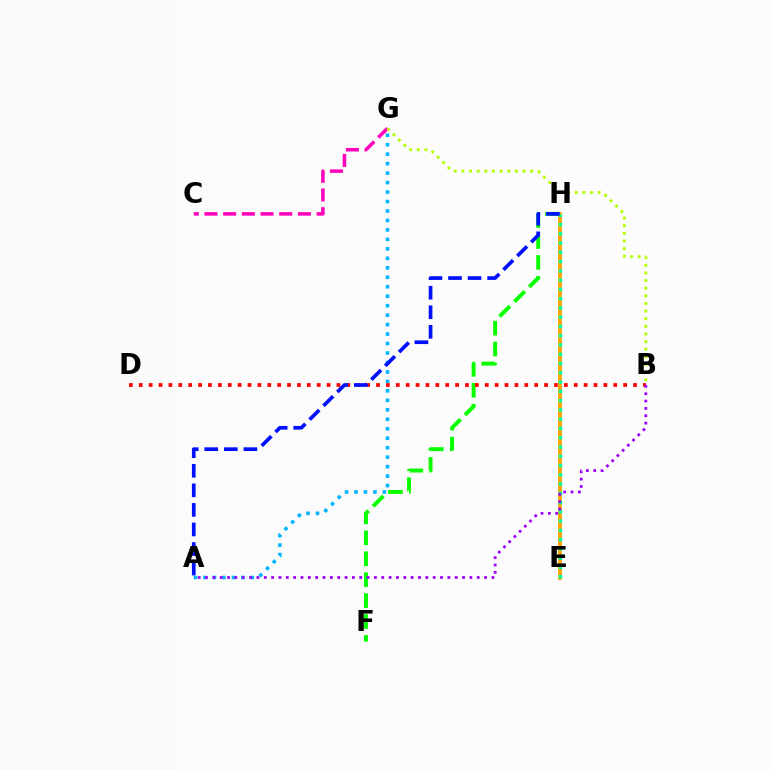{('F', 'H'): [{'color': '#08ff00', 'line_style': 'dashed', 'thickness': 2.84}], ('C', 'G'): [{'color': '#ff00bd', 'line_style': 'dashed', 'thickness': 2.54}], ('B', 'G'): [{'color': '#b3ff00', 'line_style': 'dotted', 'thickness': 2.07}], ('A', 'G'): [{'color': '#00b5ff', 'line_style': 'dotted', 'thickness': 2.57}], ('E', 'H'): [{'color': '#ffa500', 'line_style': 'solid', 'thickness': 2.75}, {'color': '#00ff9d', 'line_style': 'dotted', 'thickness': 2.52}], ('B', 'D'): [{'color': '#ff0000', 'line_style': 'dotted', 'thickness': 2.69}], ('A', 'H'): [{'color': '#0010ff', 'line_style': 'dashed', 'thickness': 2.66}], ('A', 'B'): [{'color': '#9b00ff', 'line_style': 'dotted', 'thickness': 2.0}]}